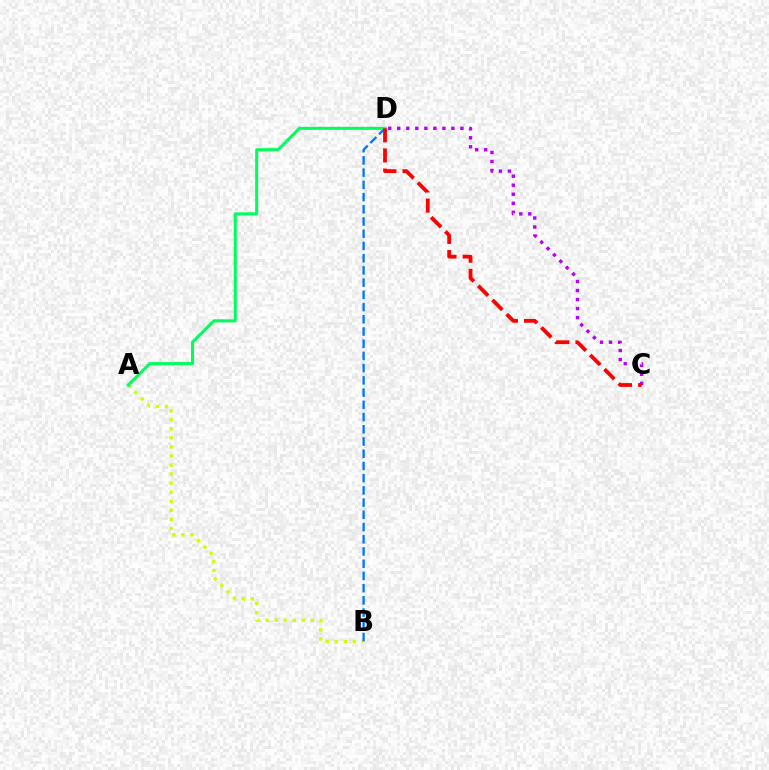{('A', 'B'): [{'color': '#d1ff00', 'line_style': 'dotted', 'thickness': 2.46}], ('B', 'D'): [{'color': '#0074ff', 'line_style': 'dashed', 'thickness': 1.66}], ('A', 'D'): [{'color': '#00ff5c', 'line_style': 'solid', 'thickness': 2.19}], ('C', 'D'): [{'color': '#b900ff', 'line_style': 'dotted', 'thickness': 2.45}, {'color': '#ff0000', 'line_style': 'dashed', 'thickness': 2.73}]}